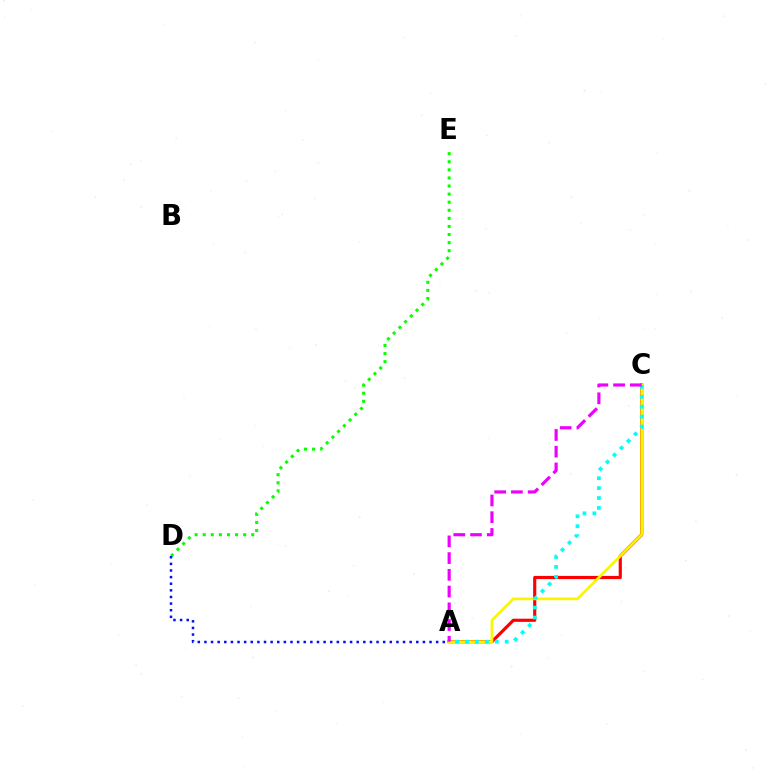{('D', 'E'): [{'color': '#08ff00', 'line_style': 'dotted', 'thickness': 2.2}], ('A', 'C'): [{'color': '#ff0000', 'line_style': 'solid', 'thickness': 2.27}, {'color': '#fcf500', 'line_style': 'solid', 'thickness': 1.93}, {'color': '#00fff6', 'line_style': 'dotted', 'thickness': 2.69}, {'color': '#ee00ff', 'line_style': 'dashed', 'thickness': 2.27}], ('A', 'D'): [{'color': '#0010ff', 'line_style': 'dotted', 'thickness': 1.8}]}